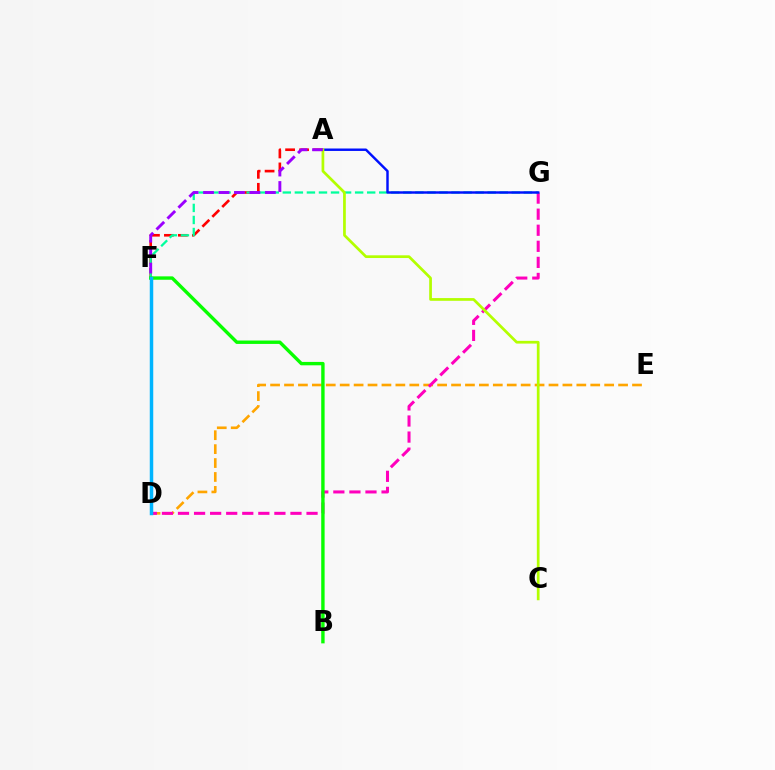{('A', 'F'): [{'color': '#ff0000', 'line_style': 'dashed', 'thickness': 1.9}, {'color': '#9b00ff', 'line_style': 'dashed', 'thickness': 2.1}], ('D', 'E'): [{'color': '#ffa500', 'line_style': 'dashed', 'thickness': 1.89}], ('D', 'G'): [{'color': '#ff00bd', 'line_style': 'dashed', 'thickness': 2.18}], ('F', 'G'): [{'color': '#00ff9d', 'line_style': 'dashed', 'thickness': 1.64}], ('A', 'G'): [{'color': '#0010ff', 'line_style': 'solid', 'thickness': 1.76}], ('A', 'C'): [{'color': '#b3ff00', 'line_style': 'solid', 'thickness': 1.95}], ('B', 'F'): [{'color': '#08ff00', 'line_style': 'solid', 'thickness': 2.44}], ('D', 'F'): [{'color': '#00b5ff', 'line_style': 'solid', 'thickness': 2.5}]}